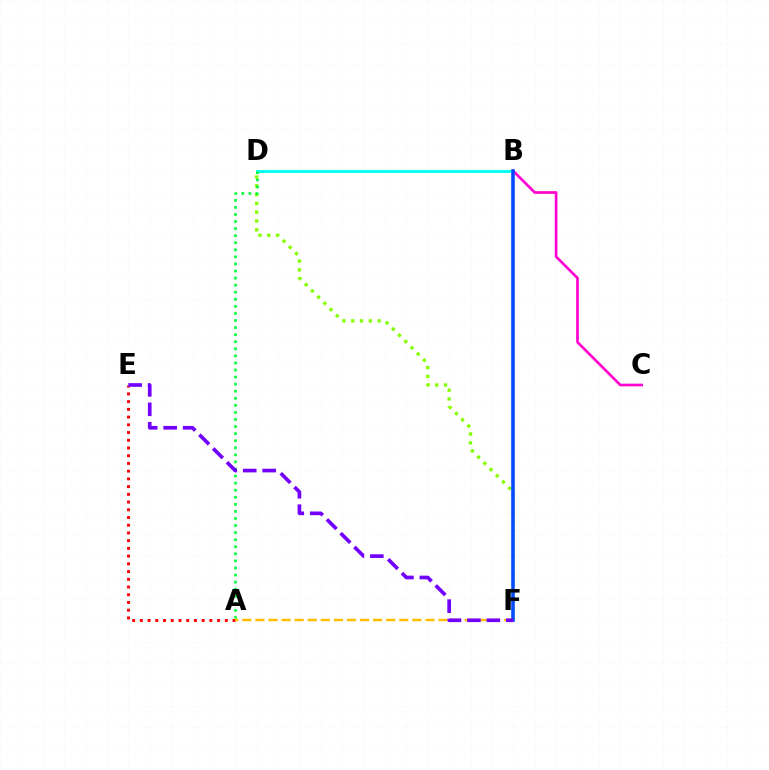{('D', 'F'): [{'color': '#84ff00', 'line_style': 'dotted', 'thickness': 2.39}], ('A', 'E'): [{'color': '#ff0000', 'line_style': 'dotted', 'thickness': 2.1}], ('B', 'D'): [{'color': '#00fff6', 'line_style': 'solid', 'thickness': 2.06}], ('B', 'C'): [{'color': '#ff00cf', 'line_style': 'solid', 'thickness': 1.92}], ('A', 'D'): [{'color': '#00ff39', 'line_style': 'dotted', 'thickness': 1.92}], ('A', 'F'): [{'color': '#ffbd00', 'line_style': 'dashed', 'thickness': 1.78}], ('B', 'F'): [{'color': '#004bff', 'line_style': 'solid', 'thickness': 2.57}], ('E', 'F'): [{'color': '#7200ff', 'line_style': 'dashed', 'thickness': 2.64}]}